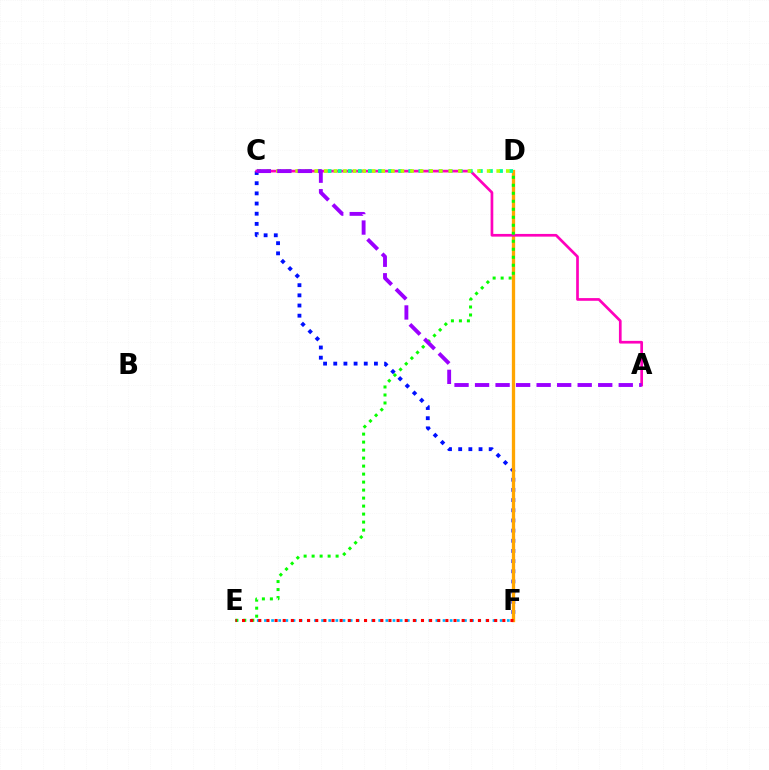{('C', 'F'): [{'color': '#0010ff', 'line_style': 'dotted', 'thickness': 2.76}], ('E', 'F'): [{'color': '#00b5ff', 'line_style': 'dotted', 'thickness': 1.94}, {'color': '#ff0000', 'line_style': 'dotted', 'thickness': 2.21}], ('D', 'F'): [{'color': '#ffa500', 'line_style': 'solid', 'thickness': 2.38}], ('A', 'C'): [{'color': '#ff00bd', 'line_style': 'solid', 'thickness': 1.94}, {'color': '#9b00ff', 'line_style': 'dashed', 'thickness': 2.79}], ('D', 'E'): [{'color': '#08ff00', 'line_style': 'dotted', 'thickness': 2.17}], ('C', 'D'): [{'color': '#00ff9d', 'line_style': 'dotted', 'thickness': 2.74}, {'color': '#b3ff00', 'line_style': 'dotted', 'thickness': 2.6}]}